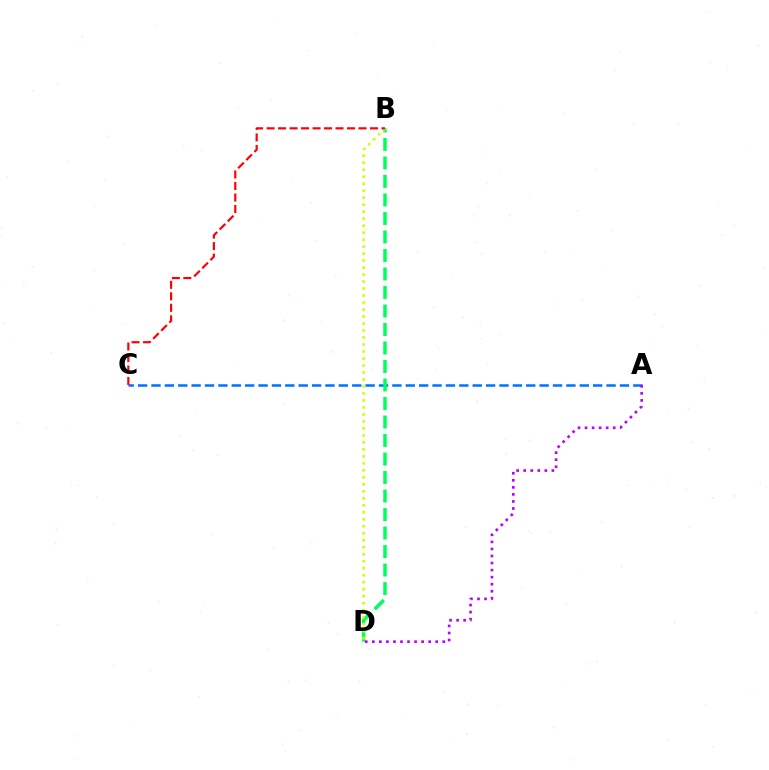{('A', 'C'): [{'color': '#0074ff', 'line_style': 'dashed', 'thickness': 1.82}], ('B', 'D'): [{'color': '#00ff5c', 'line_style': 'dashed', 'thickness': 2.51}, {'color': '#d1ff00', 'line_style': 'dotted', 'thickness': 1.9}], ('B', 'C'): [{'color': '#ff0000', 'line_style': 'dashed', 'thickness': 1.56}], ('A', 'D'): [{'color': '#b900ff', 'line_style': 'dotted', 'thickness': 1.91}]}